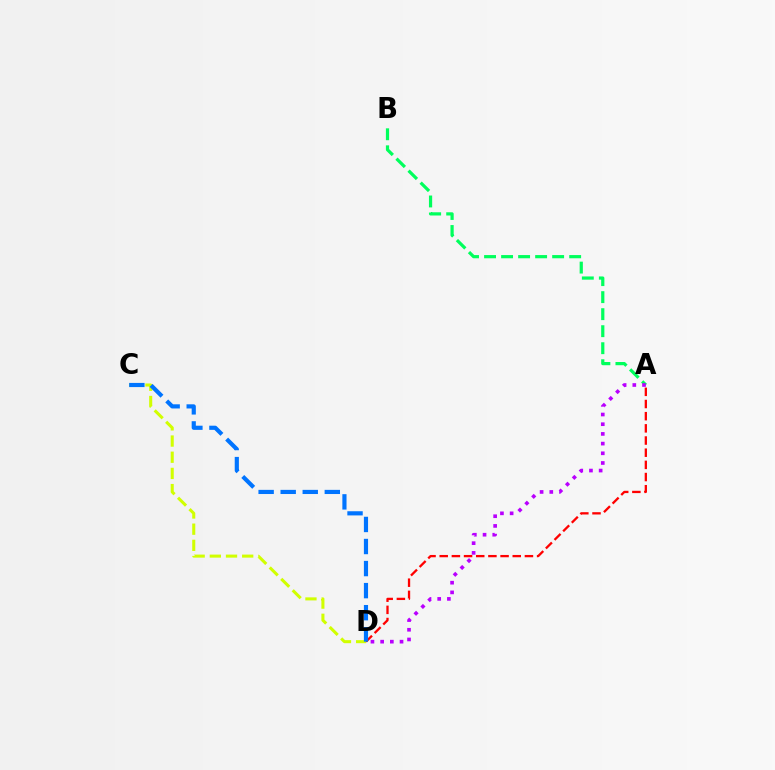{('A', 'D'): [{'color': '#ff0000', 'line_style': 'dashed', 'thickness': 1.65}, {'color': '#b900ff', 'line_style': 'dotted', 'thickness': 2.63}], ('A', 'B'): [{'color': '#00ff5c', 'line_style': 'dashed', 'thickness': 2.31}], ('C', 'D'): [{'color': '#d1ff00', 'line_style': 'dashed', 'thickness': 2.2}, {'color': '#0074ff', 'line_style': 'dashed', 'thickness': 3.0}]}